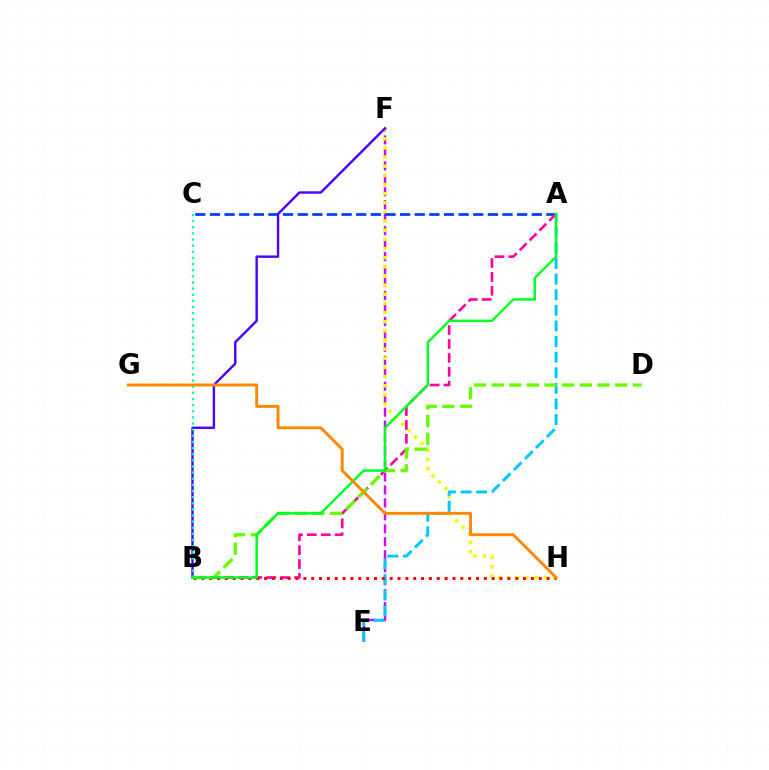{('E', 'F'): [{'color': '#d600ff', 'line_style': 'dashed', 'thickness': 1.76}], ('F', 'H'): [{'color': '#eeff00', 'line_style': 'dotted', 'thickness': 2.49}], ('A', 'C'): [{'color': '#003fff', 'line_style': 'dashed', 'thickness': 1.99}], ('B', 'F'): [{'color': '#4f00ff', 'line_style': 'solid', 'thickness': 1.73}], ('A', 'E'): [{'color': '#00c7ff', 'line_style': 'dashed', 'thickness': 2.12}], ('A', 'B'): [{'color': '#ff00a0', 'line_style': 'dashed', 'thickness': 1.89}, {'color': '#00ff27', 'line_style': 'solid', 'thickness': 1.79}], ('B', 'C'): [{'color': '#00ffaf', 'line_style': 'dotted', 'thickness': 1.67}], ('B', 'H'): [{'color': '#ff0000', 'line_style': 'dotted', 'thickness': 2.13}], ('B', 'D'): [{'color': '#66ff00', 'line_style': 'dashed', 'thickness': 2.4}], ('G', 'H'): [{'color': '#ff8800', 'line_style': 'solid', 'thickness': 2.1}]}